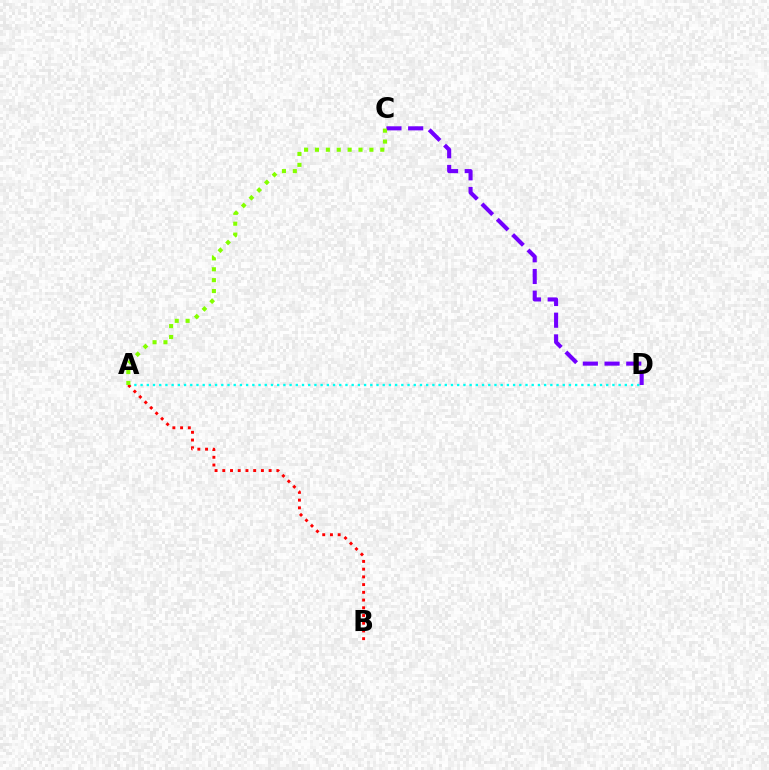{('A', 'D'): [{'color': '#00fff6', 'line_style': 'dotted', 'thickness': 1.69}], ('C', 'D'): [{'color': '#7200ff', 'line_style': 'dashed', 'thickness': 2.95}], ('A', 'B'): [{'color': '#ff0000', 'line_style': 'dotted', 'thickness': 2.1}], ('A', 'C'): [{'color': '#84ff00', 'line_style': 'dotted', 'thickness': 2.96}]}